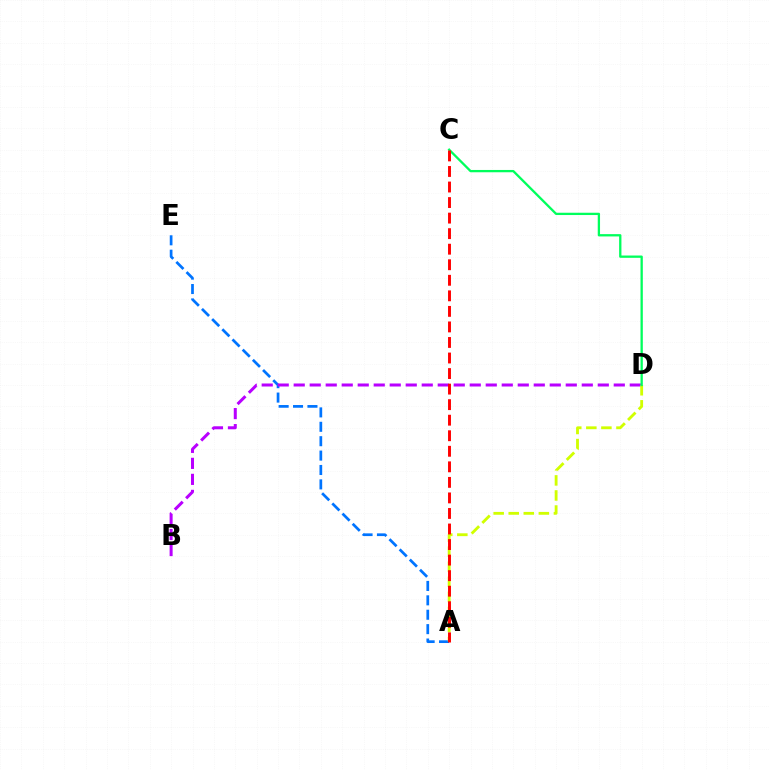{('A', 'E'): [{'color': '#0074ff', 'line_style': 'dashed', 'thickness': 1.96}], ('B', 'D'): [{'color': '#b900ff', 'line_style': 'dashed', 'thickness': 2.17}], ('A', 'D'): [{'color': '#d1ff00', 'line_style': 'dashed', 'thickness': 2.05}], ('C', 'D'): [{'color': '#00ff5c', 'line_style': 'solid', 'thickness': 1.66}], ('A', 'C'): [{'color': '#ff0000', 'line_style': 'dashed', 'thickness': 2.11}]}